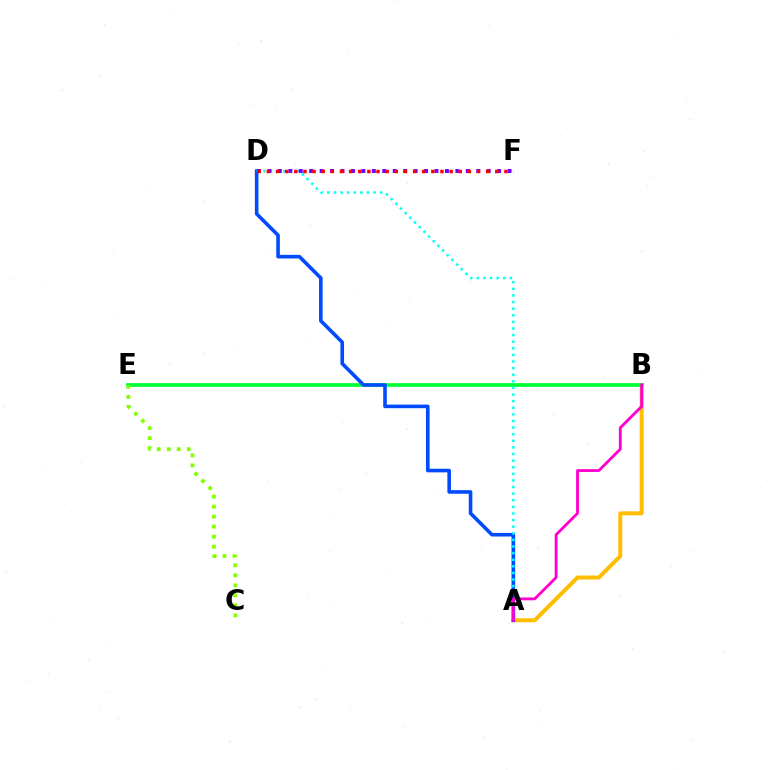{('A', 'B'): [{'color': '#ffbd00', 'line_style': 'solid', 'thickness': 2.87}, {'color': '#ff00cf', 'line_style': 'solid', 'thickness': 2.04}], ('B', 'E'): [{'color': '#00ff39', 'line_style': 'solid', 'thickness': 2.67}], ('A', 'D'): [{'color': '#004bff', 'line_style': 'solid', 'thickness': 2.59}, {'color': '#00fff6', 'line_style': 'dotted', 'thickness': 1.8}], ('D', 'F'): [{'color': '#7200ff', 'line_style': 'dotted', 'thickness': 2.84}, {'color': '#ff0000', 'line_style': 'dotted', 'thickness': 2.48}], ('C', 'E'): [{'color': '#84ff00', 'line_style': 'dotted', 'thickness': 2.72}]}